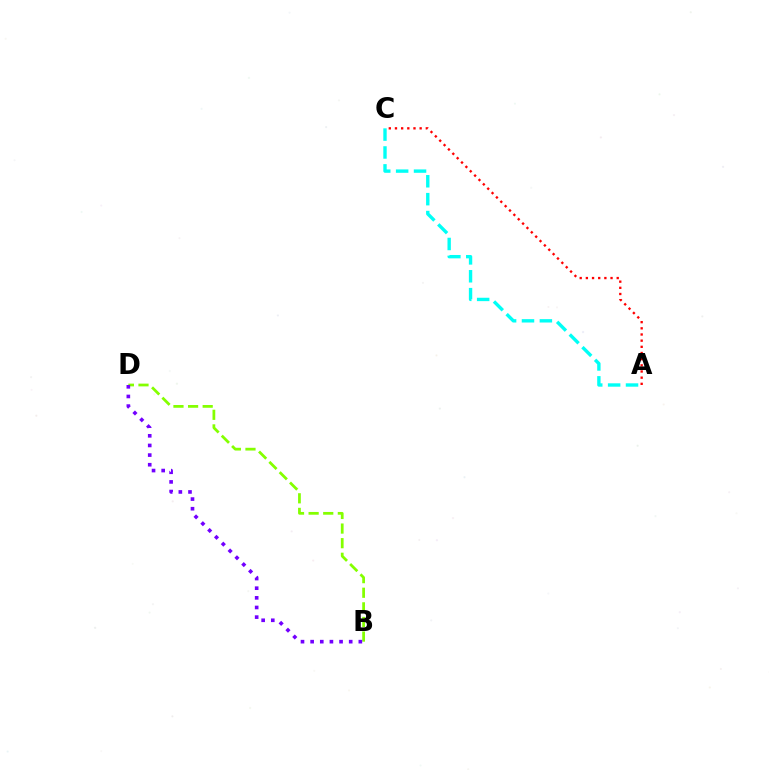{('A', 'C'): [{'color': '#00fff6', 'line_style': 'dashed', 'thickness': 2.43}, {'color': '#ff0000', 'line_style': 'dotted', 'thickness': 1.68}], ('B', 'D'): [{'color': '#84ff00', 'line_style': 'dashed', 'thickness': 1.98}, {'color': '#7200ff', 'line_style': 'dotted', 'thickness': 2.62}]}